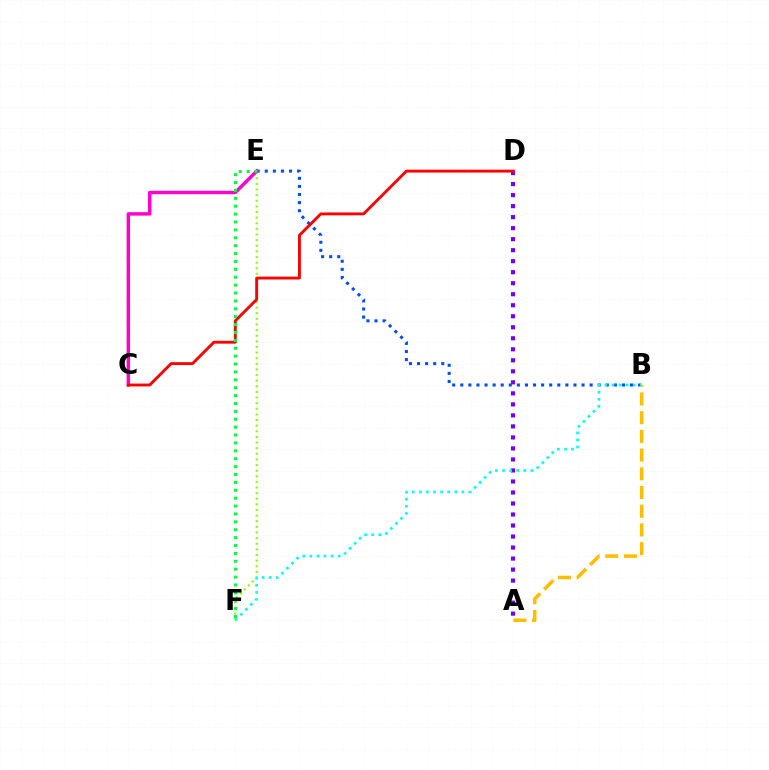{('E', 'F'): [{'color': '#84ff00', 'line_style': 'dotted', 'thickness': 1.53}, {'color': '#00ff39', 'line_style': 'dotted', 'thickness': 2.14}], ('A', 'D'): [{'color': '#7200ff', 'line_style': 'dotted', 'thickness': 2.99}], ('B', 'E'): [{'color': '#004bff', 'line_style': 'dotted', 'thickness': 2.2}], ('C', 'E'): [{'color': '#ff00cf', 'line_style': 'solid', 'thickness': 2.47}], ('C', 'D'): [{'color': '#ff0000', 'line_style': 'solid', 'thickness': 2.07}], ('A', 'B'): [{'color': '#ffbd00', 'line_style': 'dashed', 'thickness': 2.54}], ('B', 'F'): [{'color': '#00fff6', 'line_style': 'dotted', 'thickness': 1.92}]}